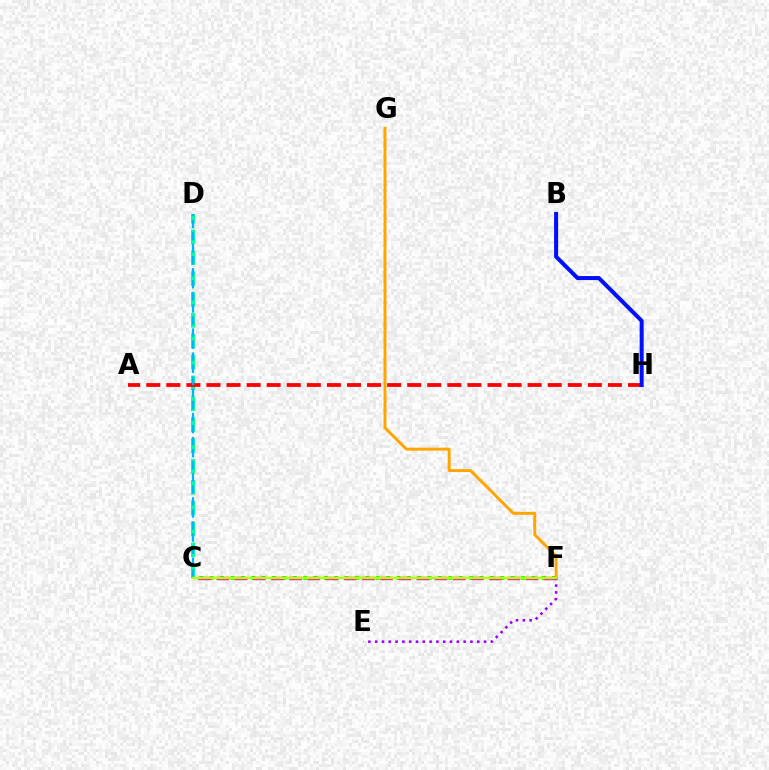{('C', 'F'): [{'color': '#08ff00', 'line_style': 'dotted', 'thickness': 2.82}, {'color': '#ff00bd', 'line_style': 'dashed', 'thickness': 2.47}, {'color': '#b3ff00', 'line_style': 'solid', 'thickness': 1.75}], ('C', 'D'): [{'color': '#00ff9d', 'line_style': 'dashed', 'thickness': 2.83}, {'color': '#00b5ff', 'line_style': 'dashed', 'thickness': 1.64}], ('A', 'H'): [{'color': '#ff0000', 'line_style': 'dashed', 'thickness': 2.73}], ('F', 'G'): [{'color': '#ffa500', 'line_style': 'solid', 'thickness': 2.11}], ('E', 'F'): [{'color': '#9b00ff', 'line_style': 'dotted', 'thickness': 1.85}], ('B', 'H'): [{'color': '#0010ff', 'line_style': 'solid', 'thickness': 2.89}]}